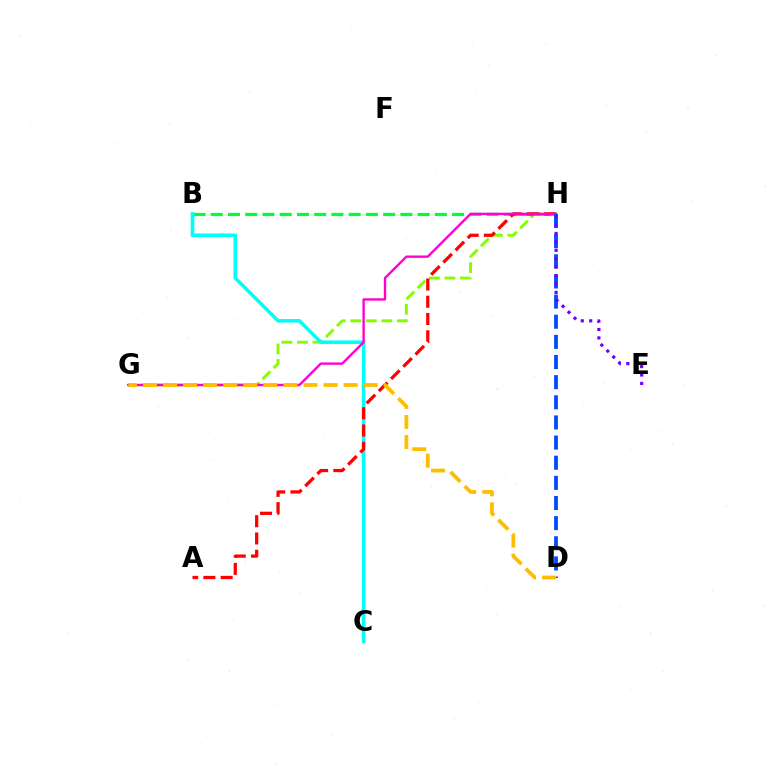{('G', 'H'): [{'color': '#84ff00', 'line_style': 'dashed', 'thickness': 2.11}, {'color': '#ff00cf', 'line_style': 'solid', 'thickness': 1.71}], ('B', 'H'): [{'color': '#00ff39', 'line_style': 'dashed', 'thickness': 2.34}], ('B', 'C'): [{'color': '#00fff6', 'line_style': 'solid', 'thickness': 2.6}], ('A', 'H'): [{'color': '#ff0000', 'line_style': 'dashed', 'thickness': 2.34}], ('D', 'H'): [{'color': '#004bff', 'line_style': 'dashed', 'thickness': 2.74}], ('E', 'H'): [{'color': '#7200ff', 'line_style': 'dotted', 'thickness': 2.29}], ('D', 'G'): [{'color': '#ffbd00', 'line_style': 'dashed', 'thickness': 2.72}]}